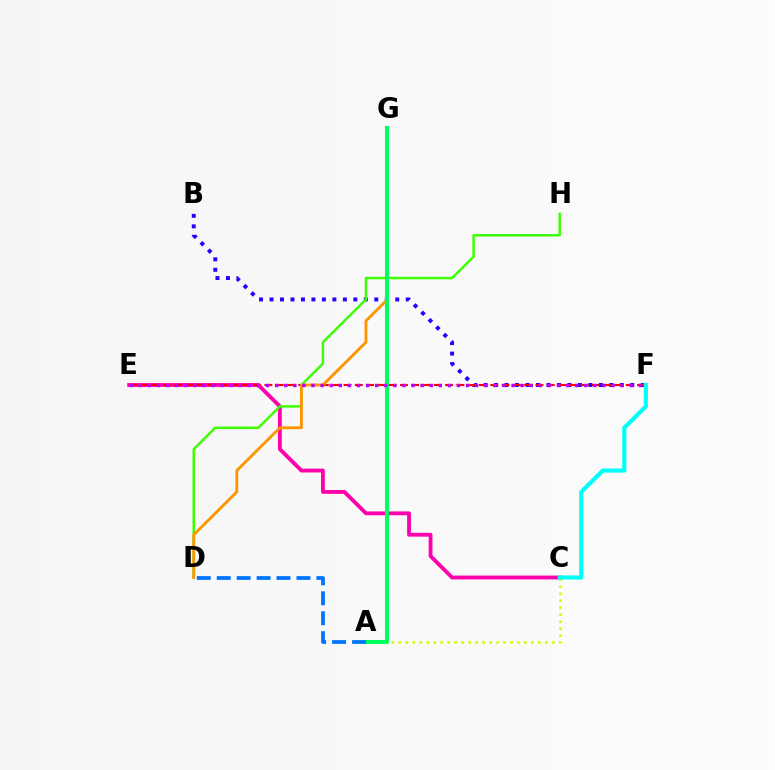{('B', 'F'): [{'color': '#2500ff', 'line_style': 'dotted', 'thickness': 2.85}], ('C', 'E'): [{'color': '#ff00ac', 'line_style': 'solid', 'thickness': 2.76}], ('E', 'F'): [{'color': '#ff0000', 'line_style': 'dashed', 'thickness': 1.53}, {'color': '#b900ff', 'line_style': 'dotted', 'thickness': 2.47}], ('A', 'C'): [{'color': '#d1ff00', 'line_style': 'dotted', 'thickness': 1.9}], ('D', 'H'): [{'color': '#3dff00', 'line_style': 'solid', 'thickness': 1.78}], ('D', 'G'): [{'color': '#ff9400', 'line_style': 'solid', 'thickness': 2.05}], ('A', 'G'): [{'color': '#00ff5c', 'line_style': 'solid', 'thickness': 2.92}], ('A', 'D'): [{'color': '#0074ff', 'line_style': 'dashed', 'thickness': 2.71}], ('C', 'F'): [{'color': '#00fff6', 'line_style': 'solid', 'thickness': 2.98}]}